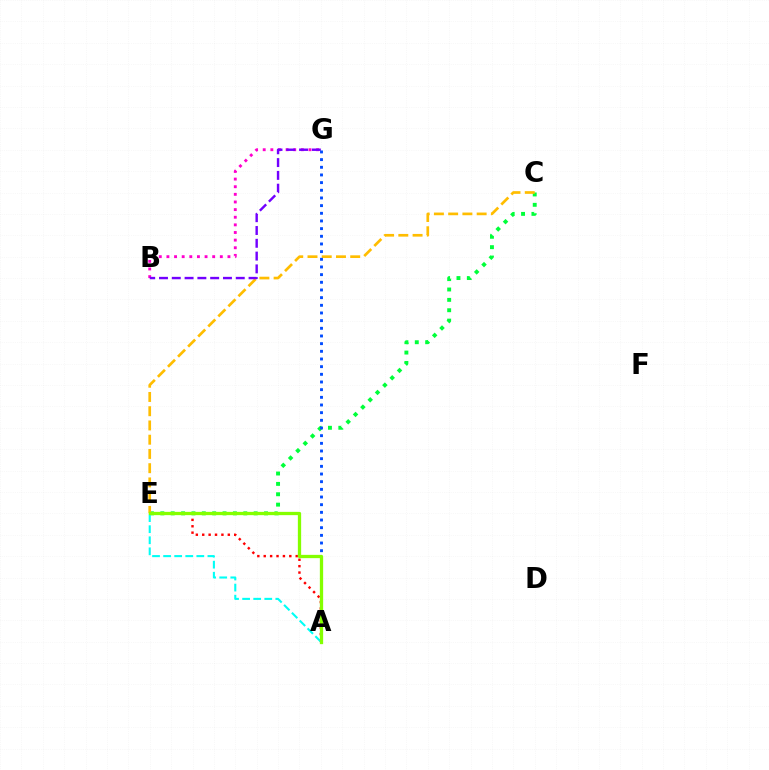{('C', 'E'): [{'color': '#00ff39', 'line_style': 'dotted', 'thickness': 2.82}, {'color': '#ffbd00', 'line_style': 'dashed', 'thickness': 1.93}], ('B', 'G'): [{'color': '#ff00cf', 'line_style': 'dotted', 'thickness': 2.07}, {'color': '#7200ff', 'line_style': 'dashed', 'thickness': 1.74}], ('A', 'G'): [{'color': '#004bff', 'line_style': 'dotted', 'thickness': 2.08}], ('A', 'E'): [{'color': '#ff0000', 'line_style': 'dotted', 'thickness': 1.74}, {'color': '#00fff6', 'line_style': 'dashed', 'thickness': 1.5}, {'color': '#84ff00', 'line_style': 'solid', 'thickness': 2.37}]}